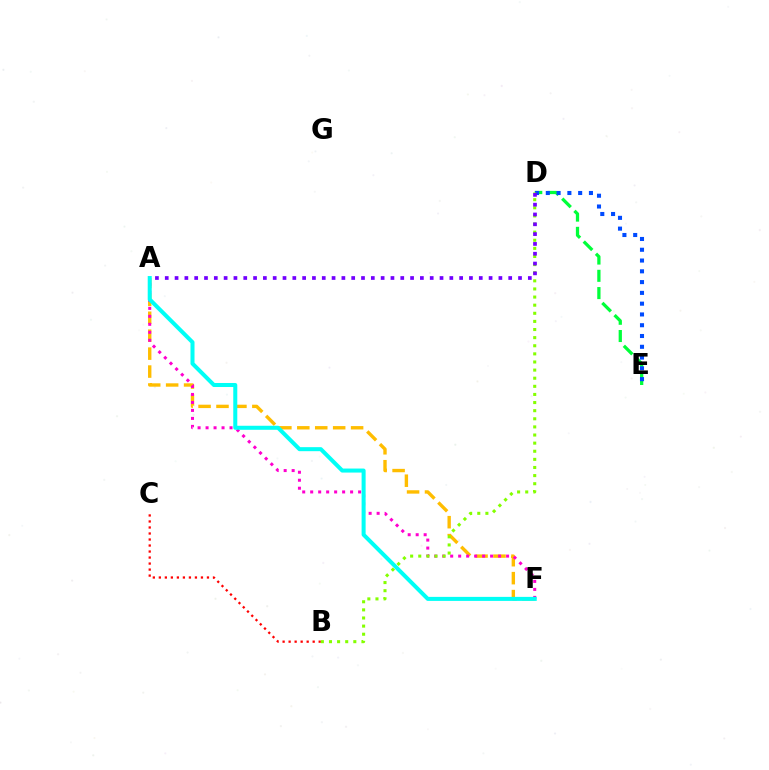{('D', 'E'): [{'color': '#00ff39', 'line_style': 'dashed', 'thickness': 2.35}, {'color': '#004bff', 'line_style': 'dotted', 'thickness': 2.93}], ('A', 'F'): [{'color': '#ffbd00', 'line_style': 'dashed', 'thickness': 2.44}, {'color': '#ff00cf', 'line_style': 'dotted', 'thickness': 2.17}, {'color': '#00fff6', 'line_style': 'solid', 'thickness': 2.9}], ('B', 'C'): [{'color': '#ff0000', 'line_style': 'dotted', 'thickness': 1.63}], ('B', 'D'): [{'color': '#84ff00', 'line_style': 'dotted', 'thickness': 2.2}], ('A', 'D'): [{'color': '#7200ff', 'line_style': 'dotted', 'thickness': 2.67}]}